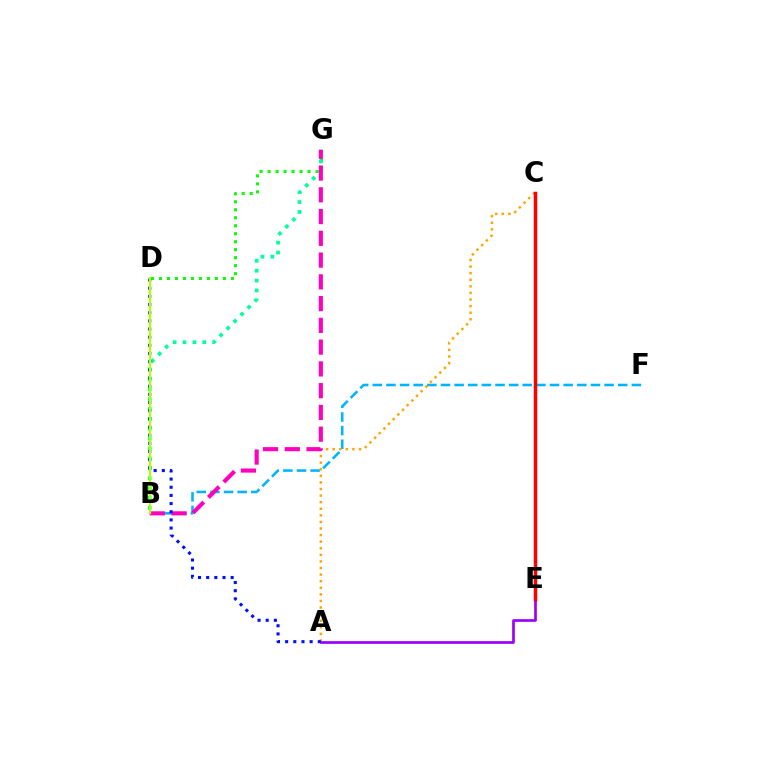{('B', 'F'): [{'color': '#00b5ff', 'line_style': 'dashed', 'thickness': 1.85}], ('D', 'G'): [{'color': '#08ff00', 'line_style': 'dotted', 'thickness': 2.17}], ('A', 'C'): [{'color': '#ffa500', 'line_style': 'dotted', 'thickness': 1.79}], ('B', 'G'): [{'color': '#00ff9d', 'line_style': 'dotted', 'thickness': 2.69}, {'color': '#ff00bd', 'line_style': 'dashed', 'thickness': 2.96}], ('A', 'E'): [{'color': '#9b00ff', 'line_style': 'solid', 'thickness': 1.94}], ('C', 'E'): [{'color': '#ff0000', 'line_style': 'solid', 'thickness': 2.51}], ('A', 'D'): [{'color': '#0010ff', 'line_style': 'dotted', 'thickness': 2.22}], ('B', 'D'): [{'color': '#b3ff00', 'line_style': 'solid', 'thickness': 1.62}]}